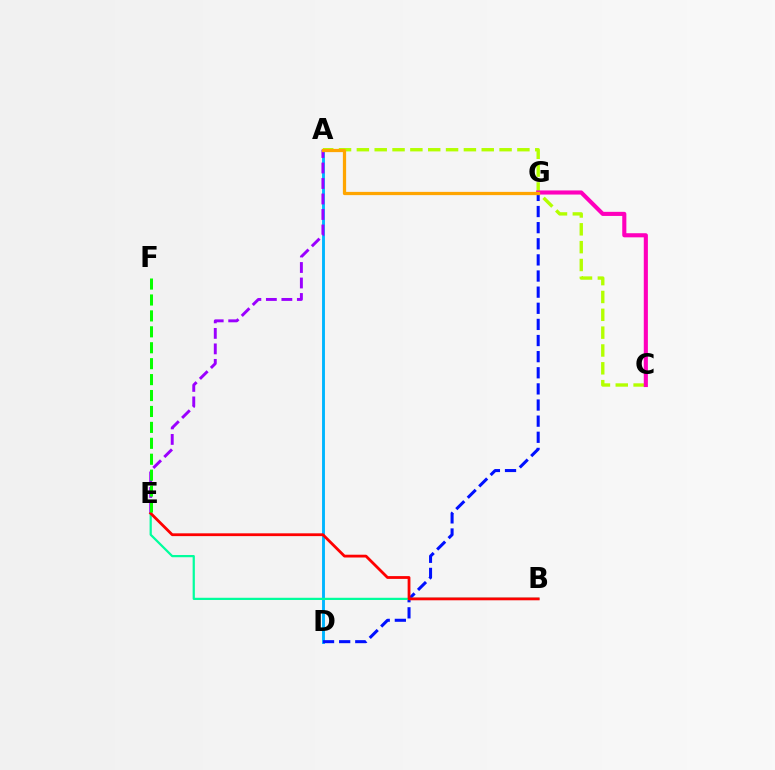{('A', 'D'): [{'color': '#00b5ff', 'line_style': 'solid', 'thickness': 2.09}], ('D', 'G'): [{'color': '#0010ff', 'line_style': 'dashed', 'thickness': 2.19}], ('A', 'E'): [{'color': '#9b00ff', 'line_style': 'dashed', 'thickness': 2.1}], ('A', 'C'): [{'color': '#b3ff00', 'line_style': 'dashed', 'thickness': 2.42}], ('B', 'E'): [{'color': '#00ff9d', 'line_style': 'solid', 'thickness': 1.61}, {'color': '#ff0000', 'line_style': 'solid', 'thickness': 2.01}], ('E', 'F'): [{'color': '#08ff00', 'line_style': 'dashed', 'thickness': 2.16}], ('C', 'G'): [{'color': '#ff00bd', 'line_style': 'solid', 'thickness': 2.96}], ('A', 'G'): [{'color': '#ffa500', 'line_style': 'solid', 'thickness': 2.34}]}